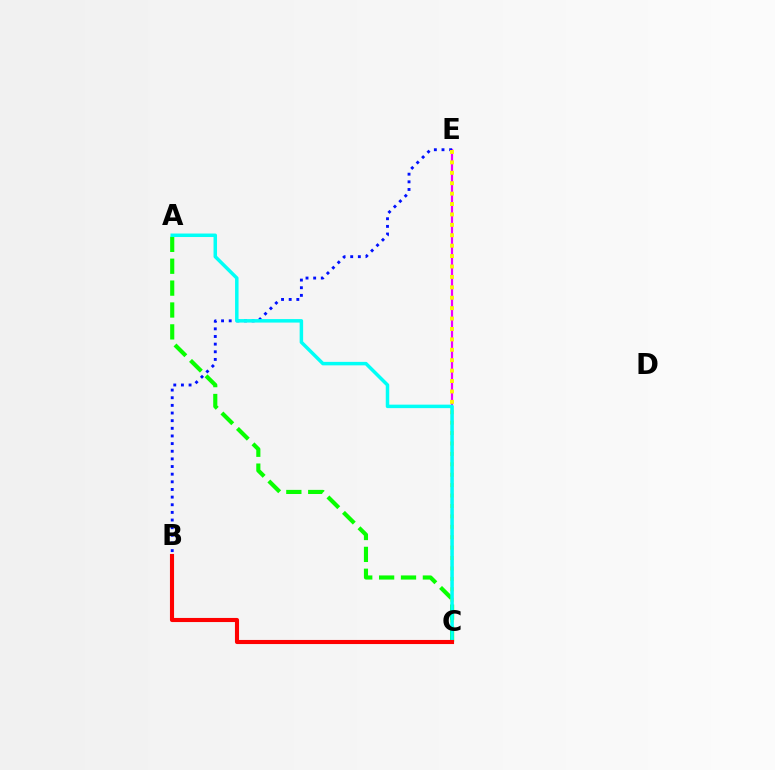{('C', 'E'): [{'color': '#ee00ff', 'line_style': 'solid', 'thickness': 1.59}, {'color': '#fcf500', 'line_style': 'dotted', 'thickness': 2.83}], ('B', 'E'): [{'color': '#0010ff', 'line_style': 'dotted', 'thickness': 2.08}], ('A', 'C'): [{'color': '#08ff00', 'line_style': 'dashed', 'thickness': 2.97}, {'color': '#00fff6', 'line_style': 'solid', 'thickness': 2.51}], ('B', 'C'): [{'color': '#ff0000', 'line_style': 'solid', 'thickness': 2.95}]}